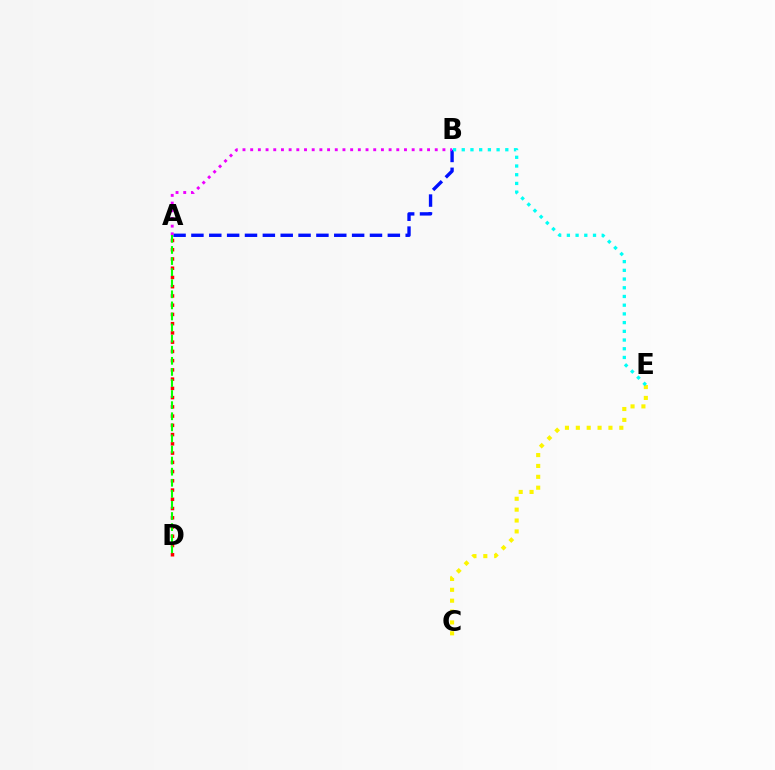{('C', 'E'): [{'color': '#fcf500', 'line_style': 'dotted', 'thickness': 2.95}], ('A', 'B'): [{'color': '#0010ff', 'line_style': 'dashed', 'thickness': 2.43}, {'color': '#ee00ff', 'line_style': 'dotted', 'thickness': 2.09}], ('A', 'D'): [{'color': '#ff0000', 'line_style': 'dotted', 'thickness': 2.51}, {'color': '#08ff00', 'line_style': 'dashed', 'thickness': 1.51}], ('B', 'E'): [{'color': '#00fff6', 'line_style': 'dotted', 'thickness': 2.37}]}